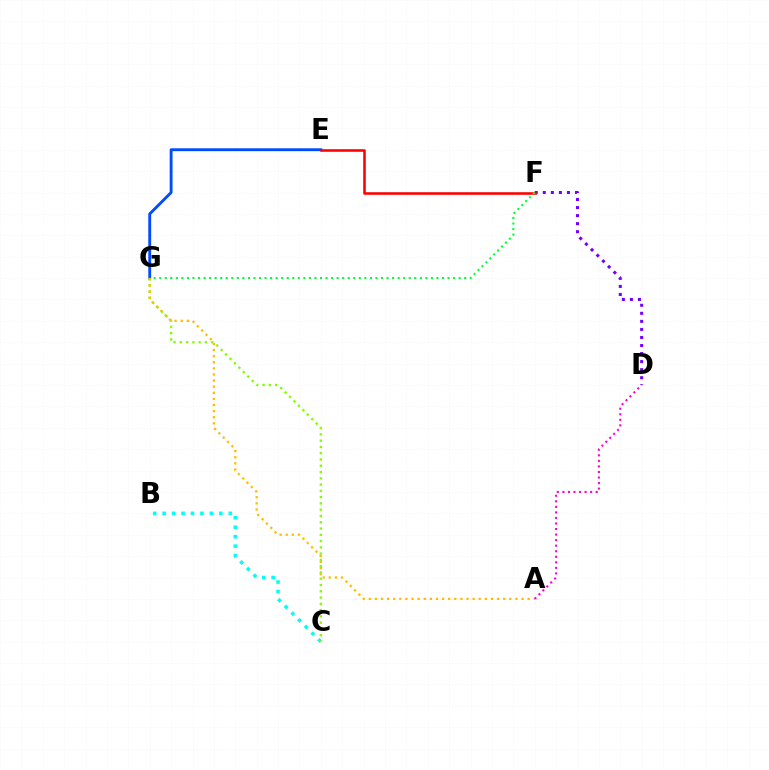{('E', 'G'): [{'color': '#004bff', 'line_style': 'solid', 'thickness': 2.07}], ('B', 'C'): [{'color': '#00fff6', 'line_style': 'dotted', 'thickness': 2.57}], ('C', 'G'): [{'color': '#84ff00', 'line_style': 'dotted', 'thickness': 1.71}], ('D', 'F'): [{'color': '#7200ff', 'line_style': 'dotted', 'thickness': 2.19}], ('A', 'G'): [{'color': '#ffbd00', 'line_style': 'dotted', 'thickness': 1.66}], ('A', 'D'): [{'color': '#ff00cf', 'line_style': 'dotted', 'thickness': 1.51}], ('E', 'F'): [{'color': '#ff0000', 'line_style': 'solid', 'thickness': 1.85}], ('F', 'G'): [{'color': '#00ff39', 'line_style': 'dotted', 'thickness': 1.51}]}